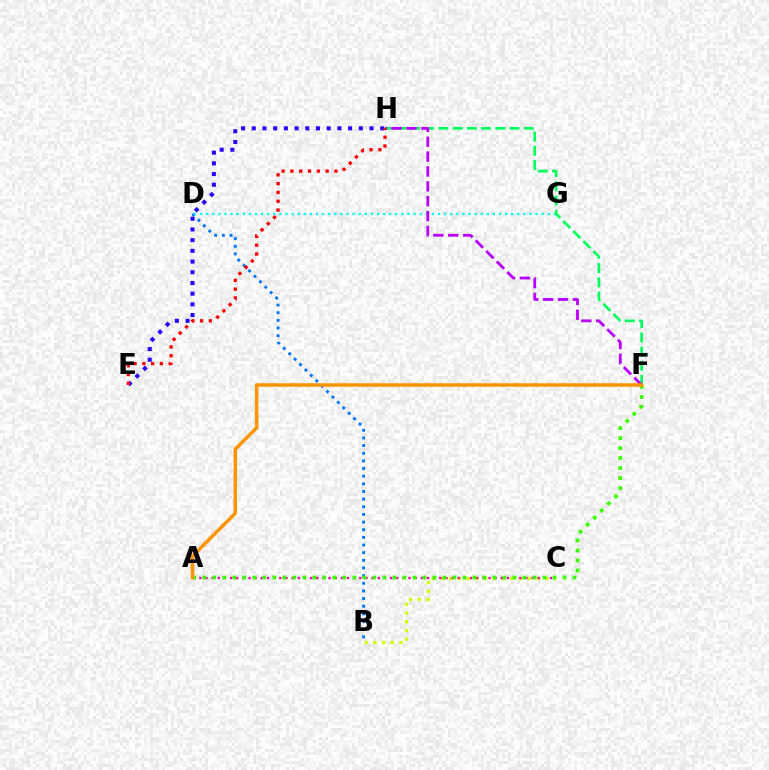{('B', 'C'): [{'color': '#d1ff00', 'line_style': 'dotted', 'thickness': 2.37}], ('B', 'D'): [{'color': '#0074ff', 'line_style': 'dotted', 'thickness': 2.08}], ('D', 'G'): [{'color': '#00fff6', 'line_style': 'dotted', 'thickness': 1.66}], ('F', 'H'): [{'color': '#00ff5c', 'line_style': 'dashed', 'thickness': 1.93}, {'color': '#b900ff', 'line_style': 'dashed', 'thickness': 2.02}], ('A', 'C'): [{'color': '#ff00ac', 'line_style': 'dotted', 'thickness': 1.67}], ('A', 'F'): [{'color': '#3dff00', 'line_style': 'dotted', 'thickness': 2.72}, {'color': '#ff9400', 'line_style': 'solid', 'thickness': 2.51}], ('E', 'H'): [{'color': '#2500ff', 'line_style': 'dotted', 'thickness': 2.91}, {'color': '#ff0000', 'line_style': 'dotted', 'thickness': 2.39}]}